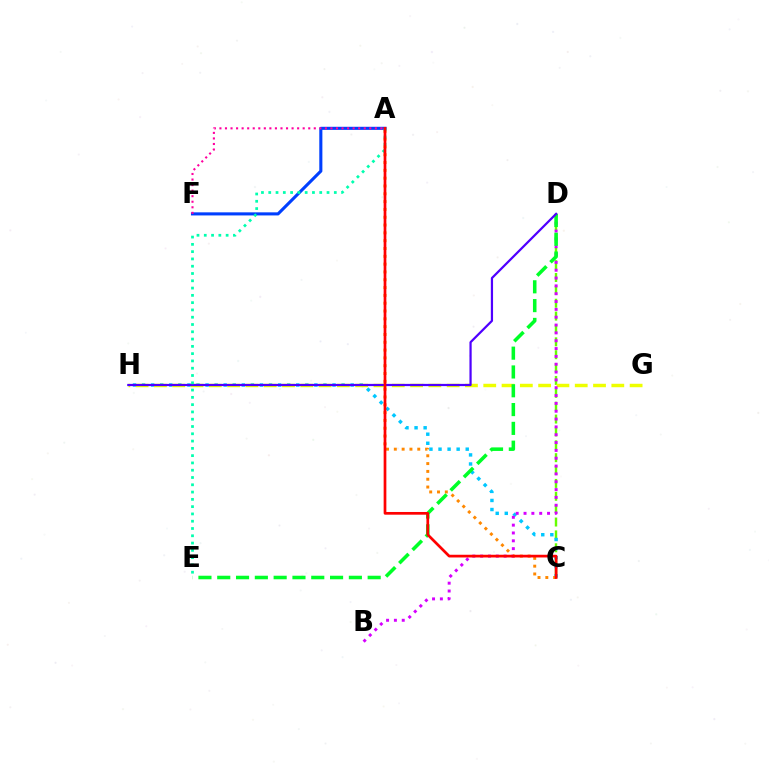{('C', 'D'): [{'color': '#66ff00', 'line_style': 'dashed', 'thickness': 1.75}], ('C', 'H'): [{'color': '#00c7ff', 'line_style': 'dotted', 'thickness': 2.46}], ('G', 'H'): [{'color': '#eeff00', 'line_style': 'dashed', 'thickness': 2.49}], ('A', 'C'): [{'color': '#ff8800', 'line_style': 'dotted', 'thickness': 2.12}, {'color': '#ff0000', 'line_style': 'solid', 'thickness': 1.95}], ('A', 'F'): [{'color': '#003fff', 'line_style': 'solid', 'thickness': 2.22}, {'color': '#ff00a0', 'line_style': 'dotted', 'thickness': 1.51}], ('B', 'D'): [{'color': '#d600ff', 'line_style': 'dotted', 'thickness': 2.13}], ('D', 'E'): [{'color': '#00ff27', 'line_style': 'dashed', 'thickness': 2.55}], ('D', 'H'): [{'color': '#4f00ff', 'line_style': 'solid', 'thickness': 1.6}], ('A', 'E'): [{'color': '#00ffaf', 'line_style': 'dotted', 'thickness': 1.98}]}